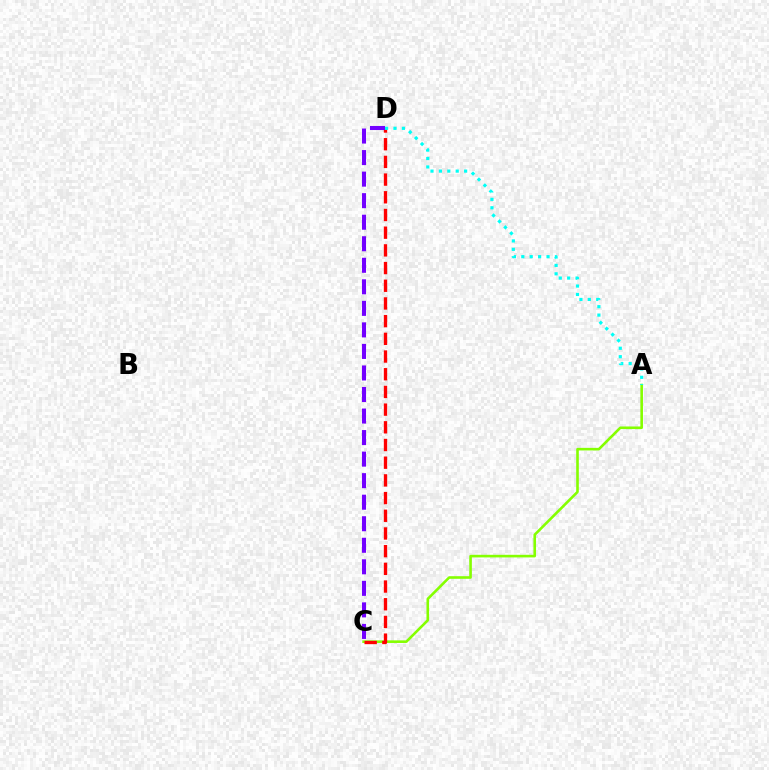{('A', 'C'): [{'color': '#84ff00', 'line_style': 'solid', 'thickness': 1.88}], ('C', 'D'): [{'color': '#ff0000', 'line_style': 'dashed', 'thickness': 2.4}, {'color': '#7200ff', 'line_style': 'dashed', 'thickness': 2.93}], ('A', 'D'): [{'color': '#00fff6', 'line_style': 'dotted', 'thickness': 2.28}]}